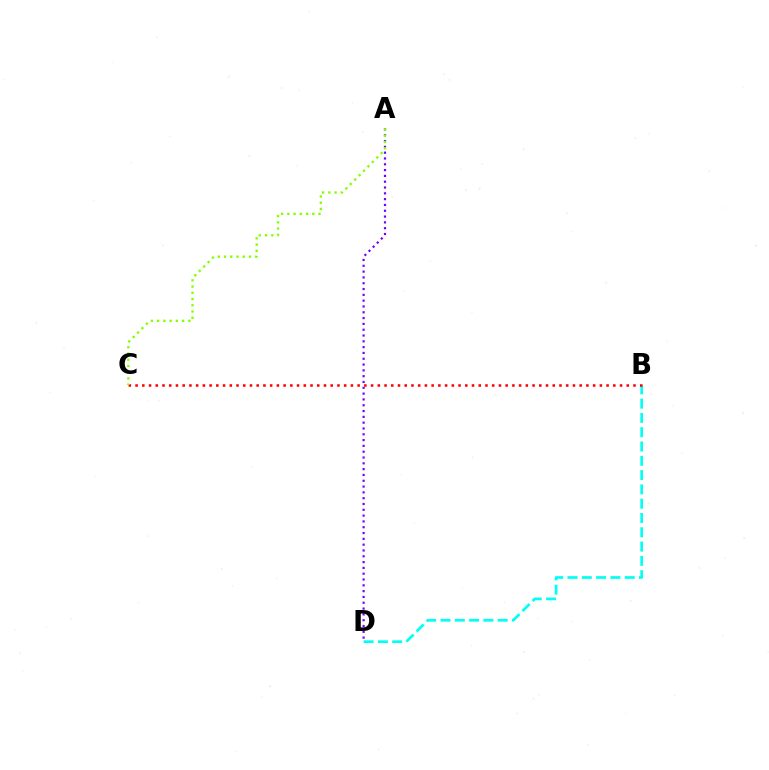{('B', 'D'): [{'color': '#00fff6', 'line_style': 'dashed', 'thickness': 1.94}], ('A', 'D'): [{'color': '#7200ff', 'line_style': 'dotted', 'thickness': 1.58}], ('B', 'C'): [{'color': '#ff0000', 'line_style': 'dotted', 'thickness': 1.83}], ('A', 'C'): [{'color': '#84ff00', 'line_style': 'dotted', 'thickness': 1.7}]}